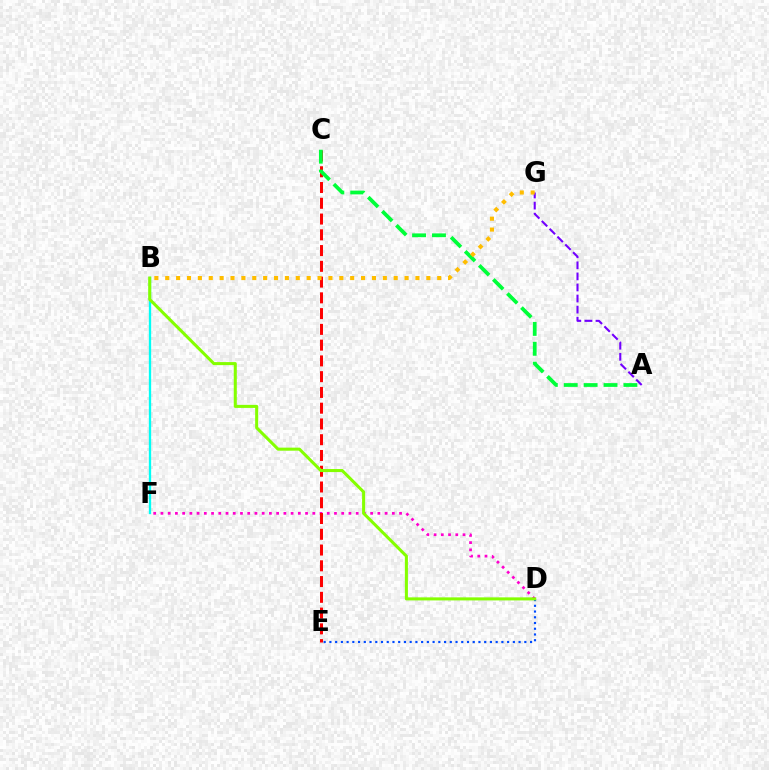{('D', 'E'): [{'color': '#004bff', 'line_style': 'dotted', 'thickness': 1.56}], ('B', 'F'): [{'color': '#00fff6', 'line_style': 'solid', 'thickness': 1.67}], ('A', 'G'): [{'color': '#7200ff', 'line_style': 'dashed', 'thickness': 1.5}], ('D', 'F'): [{'color': '#ff00cf', 'line_style': 'dotted', 'thickness': 1.96}], ('C', 'E'): [{'color': '#ff0000', 'line_style': 'dashed', 'thickness': 2.14}], ('B', 'D'): [{'color': '#84ff00', 'line_style': 'solid', 'thickness': 2.19}], ('A', 'C'): [{'color': '#00ff39', 'line_style': 'dashed', 'thickness': 2.7}], ('B', 'G'): [{'color': '#ffbd00', 'line_style': 'dotted', 'thickness': 2.96}]}